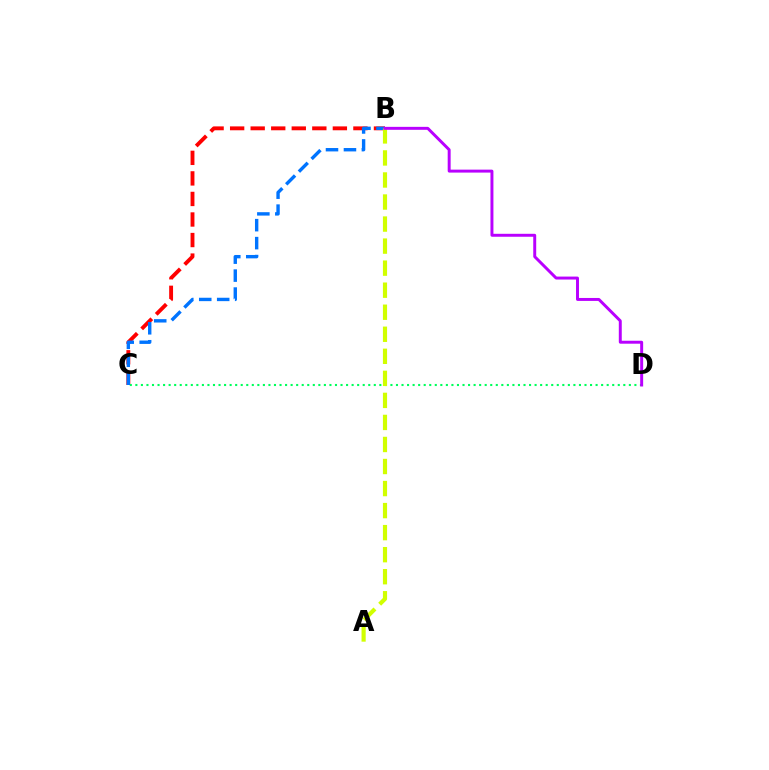{('B', 'C'): [{'color': '#ff0000', 'line_style': 'dashed', 'thickness': 2.79}, {'color': '#0074ff', 'line_style': 'dashed', 'thickness': 2.44}], ('C', 'D'): [{'color': '#00ff5c', 'line_style': 'dotted', 'thickness': 1.51}], ('A', 'B'): [{'color': '#d1ff00', 'line_style': 'dashed', 'thickness': 2.99}], ('B', 'D'): [{'color': '#b900ff', 'line_style': 'solid', 'thickness': 2.13}]}